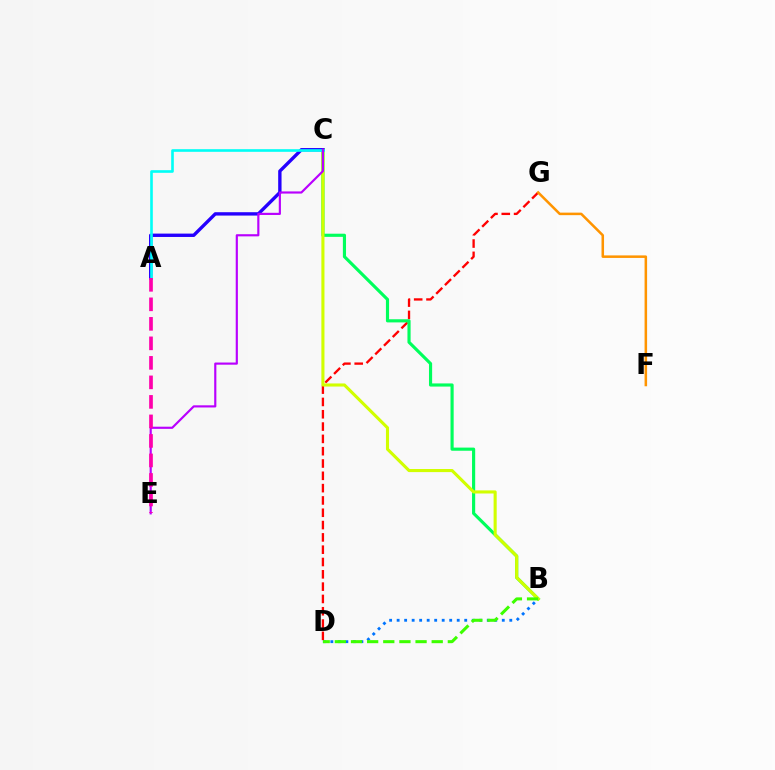{('D', 'G'): [{'color': '#ff0000', 'line_style': 'dashed', 'thickness': 1.67}], ('B', 'C'): [{'color': '#00ff5c', 'line_style': 'solid', 'thickness': 2.27}, {'color': '#d1ff00', 'line_style': 'solid', 'thickness': 2.23}], ('A', 'C'): [{'color': '#2500ff', 'line_style': 'solid', 'thickness': 2.42}, {'color': '#00fff6', 'line_style': 'solid', 'thickness': 1.9}], ('C', 'E'): [{'color': '#b900ff', 'line_style': 'solid', 'thickness': 1.56}], ('A', 'E'): [{'color': '#ff00ac', 'line_style': 'dashed', 'thickness': 2.65}], ('B', 'D'): [{'color': '#0074ff', 'line_style': 'dotted', 'thickness': 2.04}, {'color': '#3dff00', 'line_style': 'dashed', 'thickness': 2.19}], ('F', 'G'): [{'color': '#ff9400', 'line_style': 'solid', 'thickness': 1.82}]}